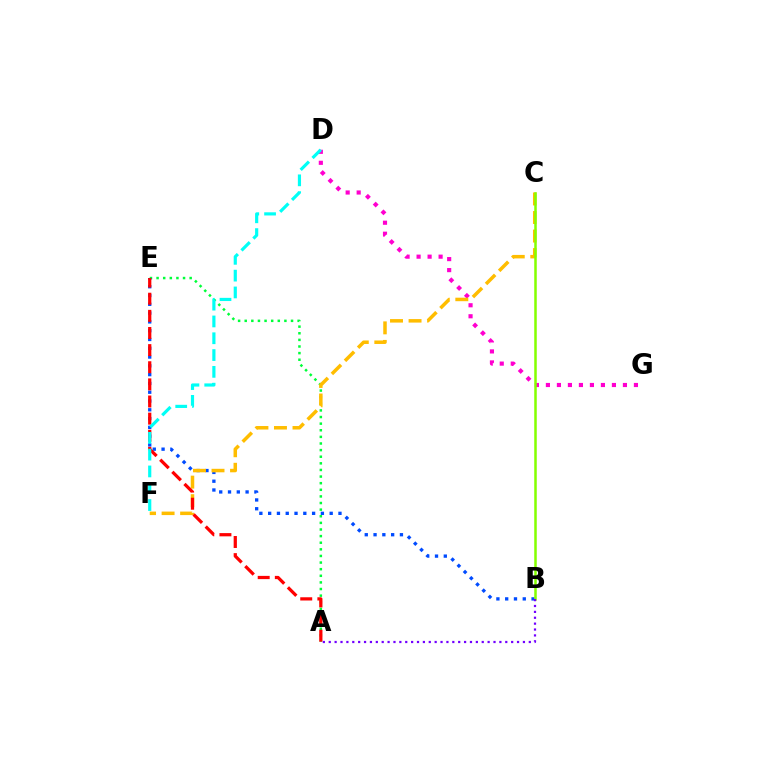{('A', 'E'): [{'color': '#00ff39', 'line_style': 'dotted', 'thickness': 1.8}, {'color': '#ff0000', 'line_style': 'dashed', 'thickness': 2.33}], ('D', 'G'): [{'color': '#ff00cf', 'line_style': 'dotted', 'thickness': 2.99}], ('B', 'E'): [{'color': '#004bff', 'line_style': 'dotted', 'thickness': 2.39}], ('C', 'F'): [{'color': '#ffbd00', 'line_style': 'dashed', 'thickness': 2.52}], ('B', 'C'): [{'color': '#84ff00', 'line_style': 'solid', 'thickness': 1.81}], ('A', 'B'): [{'color': '#7200ff', 'line_style': 'dotted', 'thickness': 1.6}], ('D', 'F'): [{'color': '#00fff6', 'line_style': 'dashed', 'thickness': 2.28}]}